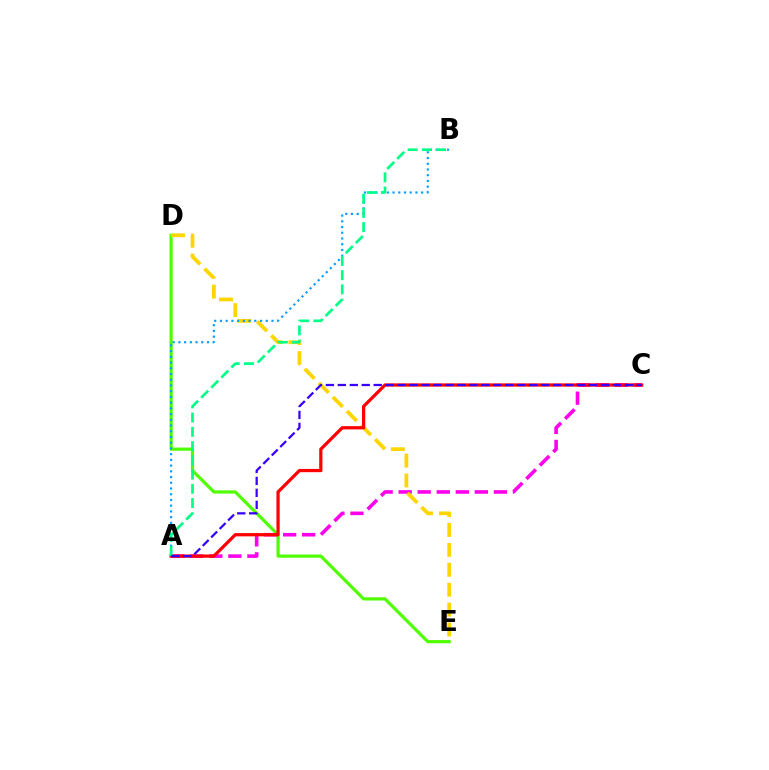{('D', 'E'): [{'color': '#4fff00', 'line_style': 'solid', 'thickness': 2.29}, {'color': '#ffd500', 'line_style': 'dashed', 'thickness': 2.71}], ('A', 'C'): [{'color': '#ff00ed', 'line_style': 'dashed', 'thickness': 2.59}, {'color': '#ff0000', 'line_style': 'solid', 'thickness': 2.33}, {'color': '#3700ff', 'line_style': 'dashed', 'thickness': 1.62}], ('A', 'B'): [{'color': '#009eff', 'line_style': 'dotted', 'thickness': 1.56}, {'color': '#00ff86', 'line_style': 'dashed', 'thickness': 1.93}]}